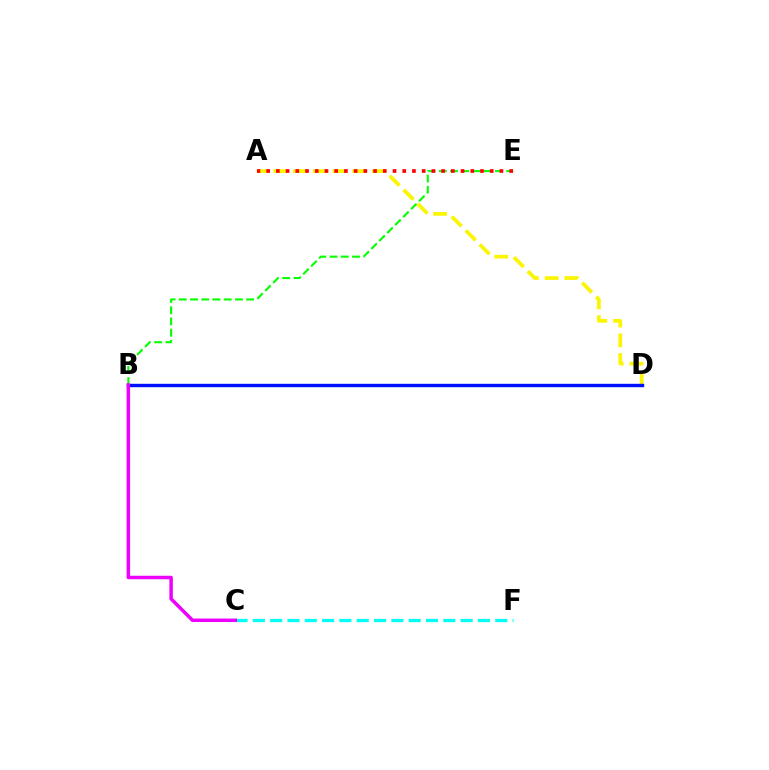{('B', 'E'): [{'color': '#08ff00', 'line_style': 'dashed', 'thickness': 1.53}], ('C', 'F'): [{'color': '#00fff6', 'line_style': 'dashed', 'thickness': 2.35}], ('A', 'D'): [{'color': '#fcf500', 'line_style': 'dashed', 'thickness': 2.68}], ('B', 'D'): [{'color': '#0010ff', 'line_style': 'solid', 'thickness': 2.45}], ('A', 'E'): [{'color': '#ff0000', 'line_style': 'dotted', 'thickness': 2.64}], ('B', 'C'): [{'color': '#ee00ff', 'line_style': 'solid', 'thickness': 2.51}]}